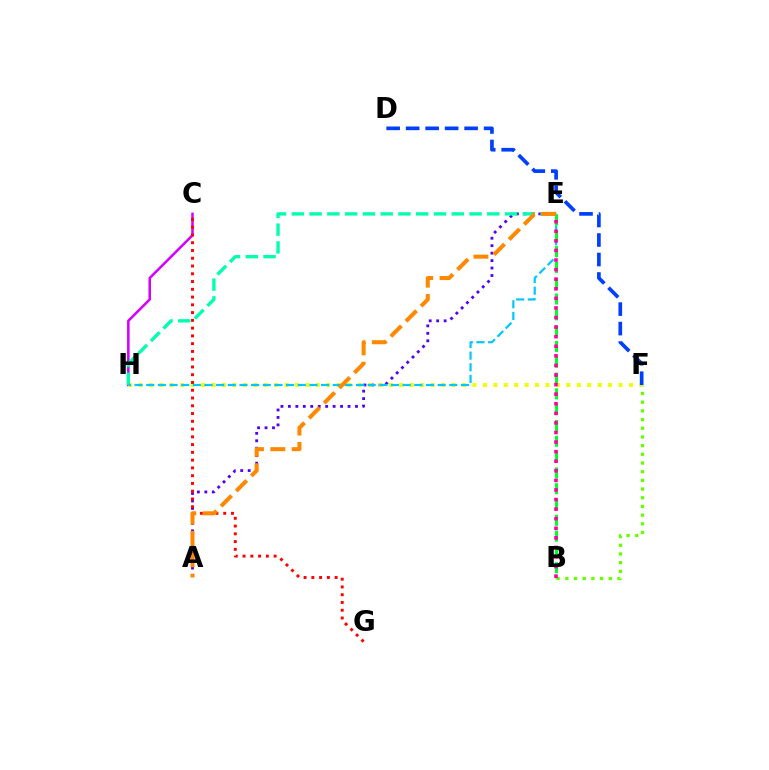{('B', 'F'): [{'color': '#66ff00', 'line_style': 'dotted', 'thickness': 2.36}], ('A', 'E'): [{'color': '#4f00ff', 'line_style': 'dotted', 'thickness': 2.03}, {'color': '#ff8800', 'line_style': 'dashed', 'thickness': 2.9}], ('C', 'H'): [{'color': '#d600ff', 'line_style': 'solid', 'thickness': 1.84}], ('F', 'H'): [{'color': '#eeff00', 'line_style': 'dotted', 'thickness': 2.84}], ('E', 'H'): [{'color': '#00ffaf', 'line_style': 'dashed', 'thickness': 2.41}, {'color': '#00c7ff', 'line_style': 'dashed', 'thickness': 1.58}], ('C', 'G'): [{'color': '#ff0000', 'line_style': 'dotted', 'thickness': 2.11}], ('D', 'F'): [{'color': '#003fff', 'line_style': 'dashed', 'thickness': 2.65}], ('B', 'E'): [{'color': '#00ff27', 'line_style': 'dashed', 'thickness': 2.15}, {'color': '#ff00a0', 'line_style': 'dotted', 'thickness': 2.6}]}